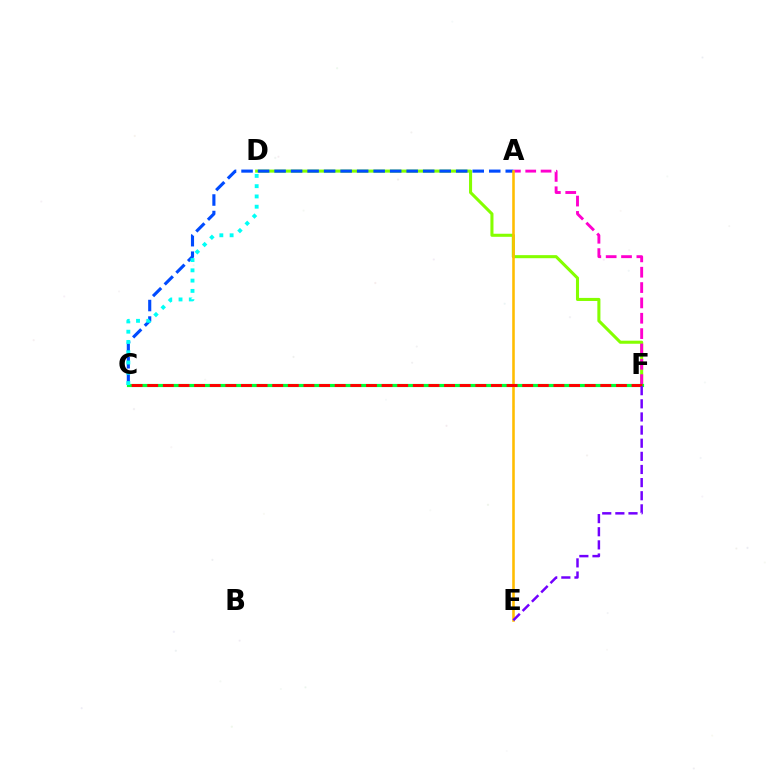{('D', 'F'): [{'color': '#84ff00', 'line_style': 'solid', 'thickness': 2.21}], ('A', 'F'): [{'color': '#ff00cf', 'line_style': 'dashed', 'thickness': 2.08}], ('A', 'C'): [{'color': '#004bff', 'line_style': 'dashed', 'thickness': 2.24}], ('C', 'F'): [{'color': '#00ff39', 'line_style': 'solid', 'thickness': 2.28}, {'color': '#ff0000', 'line_style': 'dashed', 'thickness': 2.12}], ('C', 'D'): [{'color': '#00fff6', 'line_style': 'dotted', 'thickness': 2.79}], ('A', 'E'): [{'color': '#ffbd00', 'line_style': 'solid', 'thickness': 1.86}], ('E', 'F'): [{'color': '#7200ff', 'line_style': 'dashed', 'thickness': 1.78}]}